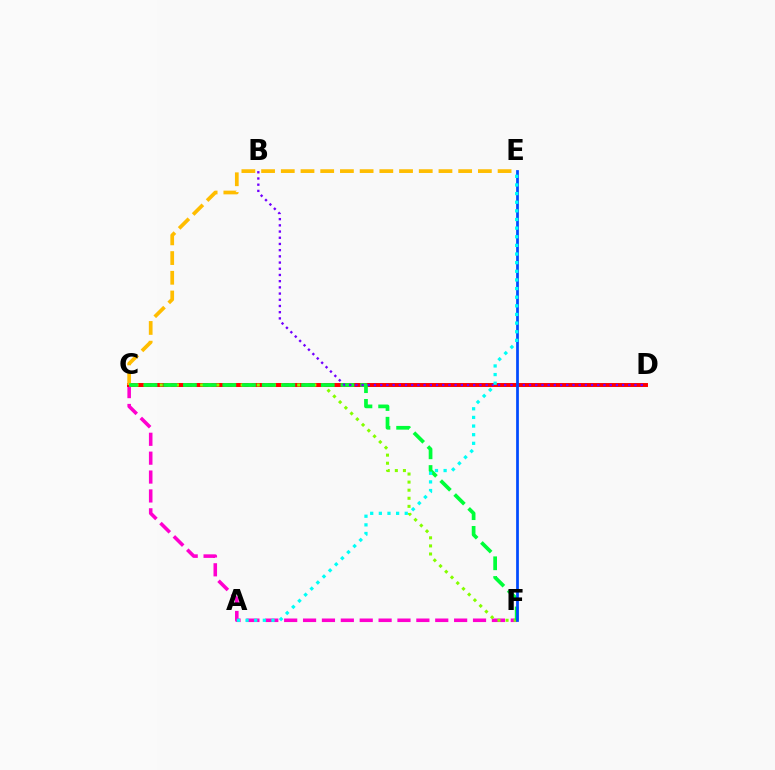{('C', 'F'): [{'color': '#ff00cf', 'line_style': 'dashed', 'thickness': 2.57}, {'color': '#84ff00', 'line_style': 'dotted', 'thickness': 2.2}, {'color': '#00ff39', 'line_style': 'dashed', 'thickness': 2.68}], ('C', 'D'): [{'color': '#ff0000', 'line_style': 'solid', 'thickness': 2.85}], ('C', 'E'): [{'color': '#ffbd00', 'line_style': 'dashed', 'thickness': 2.68}], ('B', 'D'): [{'color': '#7200ff', 'line_style': 'dotted', 'thickness': 1.69}], ('E', 'F'): [{'color': '#004bff', 'line_style': 'solid', 'thickness': 1.98}], ('A', 'E'): [{'color': '#00fff6', 'line_style': 'dotted', 'thickness': 2.35}]}